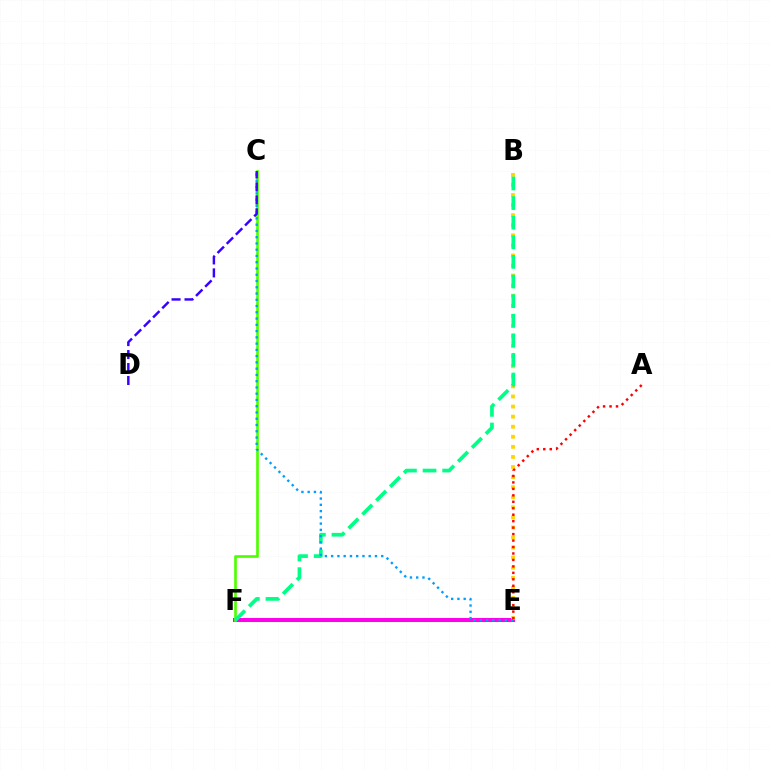{('E', 'F'): [{'color': '#ff00ed', 'line_style': 'solid', 'thickness': 2.9}], ('B', 'E'): [{'color': '#ffd500', 'line_style': 'dotted', 'thickness': 2.74}], ('C', 'F'): [{'color': '#4fff00', 'line_style': 'solid', 'thickness': 1.92}], ('B', 'F'): [{'color': '#00ff86', 'line_style': 'dashed', 'thickness': 2.66}], ('C', 'E'): [{'color': '#009eff', 'line_style': 'dotted', 'thickness': 1.7}], ('A', 'E'): [{'color': '#ff0000', 'line_style': 'dotted', 'thickness': 1.76}], ('C', 'D'): [{'color': '#3700ff', 'line_style': 'dashed', 'thickness': 1.76}]}